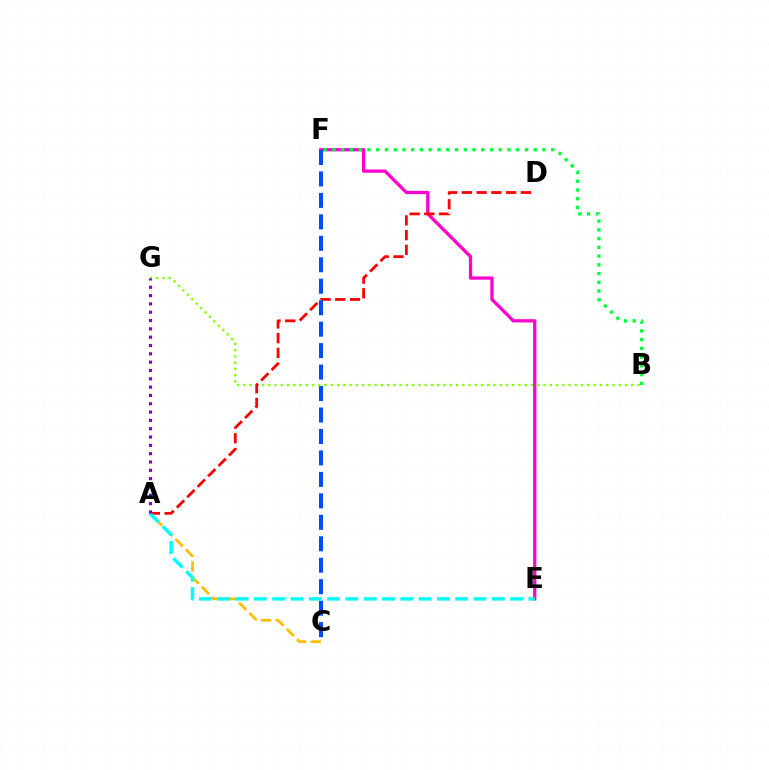{('B', 'G'): [{'color': '#84ff00', 'line_style': 'dotted', 'thickness': 1.7}], ('E', 'F'): [{'color': '#ff00cf', 'line_style': 'solid', 'thickness': 2.35}], ('A', 'C'): [{'color': '#ffbd00', 'line_style': 'dashed', 'thickness': 1.99}], ('A', 'D'): [{'color': '#ff0000', 'line_style': 'dashed', 'thickness': 2.0}], ('B', 'F'): [{'color': '#00ff39', 'line_style': 'dotted', 'thickness': 2.38}], ('C', 'F'): [{'color': '#004bff', 'line_style': 'dashed', 'thickness': 2.92}], ('A', 'E'): [{'color': '#00fff6', 'line_style': 'dashed', 'thickness': 2.49}], ('A', 'G'): [{'color': '#7200ff', 'line_style': 'dotted', 'thickness': 2.26}]}